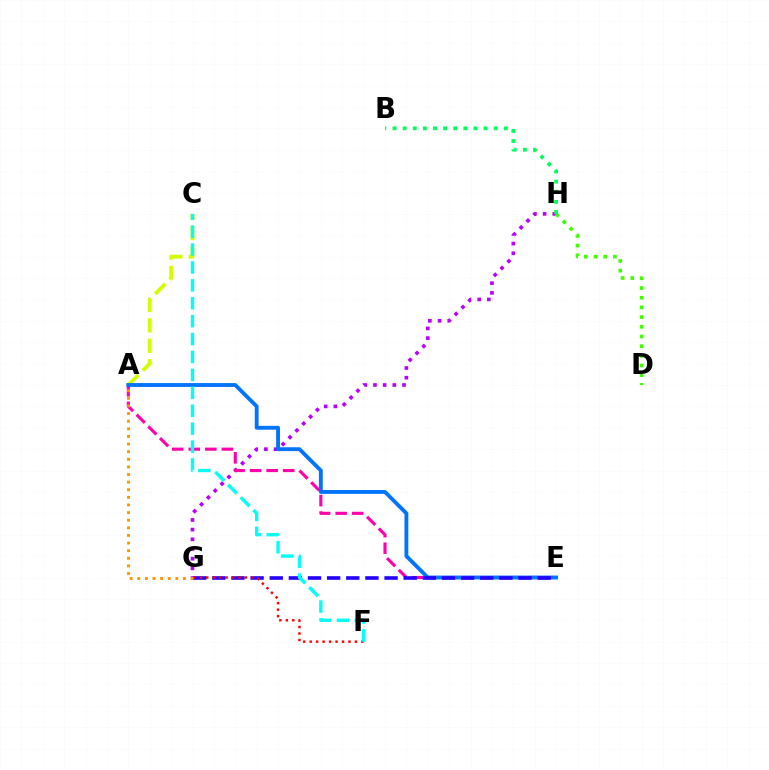{('G', 'H'): [{'color': '#b900ff', 'line_style': 'dotted', 'thickness': 2.63}], ('A', 'C'): [{'color': '#d1ff00', 'line_style': 'dashed', 'thickness': 2.78}], ('A', 'E'): [{'color': '#ff00ac', 'line_style': 'dashed', 'thickness': 2.25}, {'color': '#0074ff', 'line_style': 'solid', 'thickness': 2.77}], ('D', 'H'): [{'color': '#3dff00', 'line_style': 'dotted', 'thickness': 2.63}], ('E', 'G'): [{'color': '#2500ff', 'line_style': 'dashed', 'thickness': 2.6}], ('F', 'G'): [{'color': '#ff0000', 'line_style': 'dotted', 'thickness': 1.76}], ('A', 'G'): [{'color': '#ff9400', 'line_style': 'dotted', 'thickness': 2.07}], ('C', 'F'): [{'color': '#00fff6', 'line_style': 'dashed', 'thickness': 2.43}], ('B', 'H'): [{'color': '#00ff5c', 'line_style': 'dotted', 'thickness': 2.75}]}